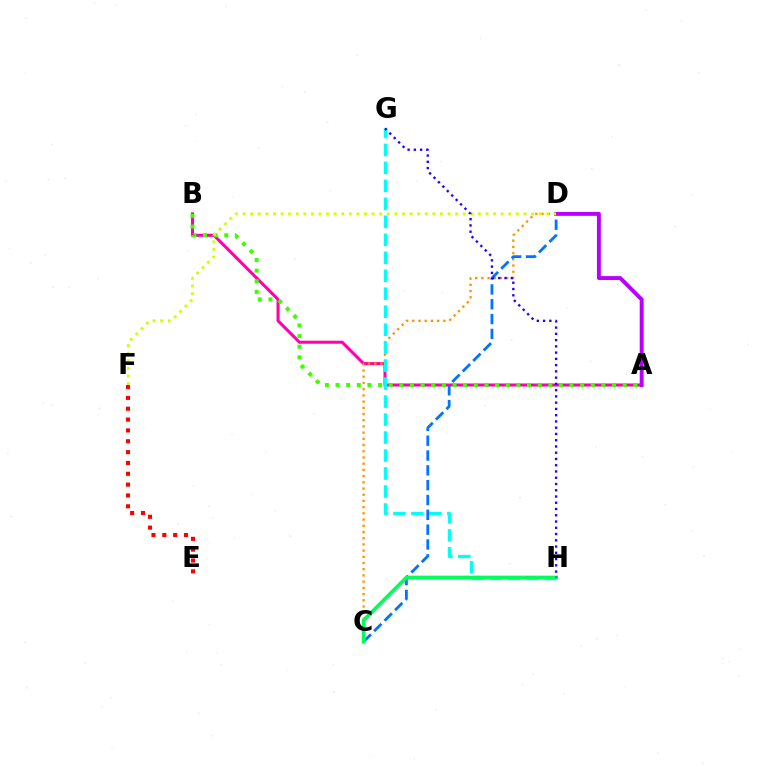{('A', 'B'): [{'color': '#ff00ac', 'line_style': 'solid', 'thickness': 2.19}, {'color': '#3dff00', 'line_style': 'dotted', 'thickness': 2.89}], ('E', 'F'): [{'color': '#ff0000', 'line_style': 'dotted', 'thickness': 2.95}], ('C', 'D'): [{'color': '#ff9400', 'line_style': 'dotted', 'thickness': 1.69}, {'color': '#0074ff', 'line_style': 'dashed', 'thickness': 2.01}], ('G', 'H'): [{'color': '#00fff6', 'line_style': 'dashed', 'thickness': 2.44}, {'color': '#2500ff', 'line_style': 'dotted', 'thickness': 1.7}], ('C', 'H'): [{'color': '#00ff5c', 'line_style': 'solid', 'thickness': 2.68}], ('A', 'D'): [{'color': '#b900ff', 'line_style': 'solid', 'thickness': 2.82}], ('D', 'F'): [{'color': '#d1ff00', 'line_style': 'dotted', 'thickness': 2.06}]}